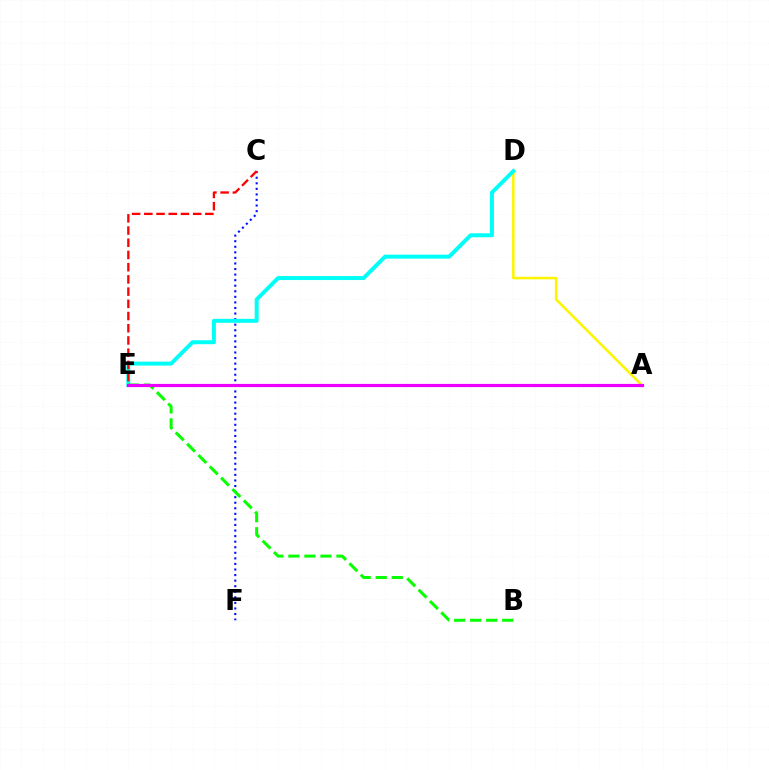{('C', 'F'): [{'color': '#0010ff', 'line_style': 'dotted', 'thickness': 1.51}], ('A', 'D'): [{'color': '#fcf500', 'line_style': 'solid', 'thickness': 1.84}], ('D', 'E'): [{'color': '#00fff6', 'line_style': 'solid', 'thickness': 2.85}], ('B', 'E'): [{'color': '#08ff00', 'line_style': 'dashed', 'thickness': 2.18}], ('A', 'E'): [{'color': '#ee00ff', 'line_style': 'solid', 'thickness': 2.3}], ('C', 'E'): [{'color': '#ff0000', 'line_style': 'dashed', 'thickness': 1.66}]}